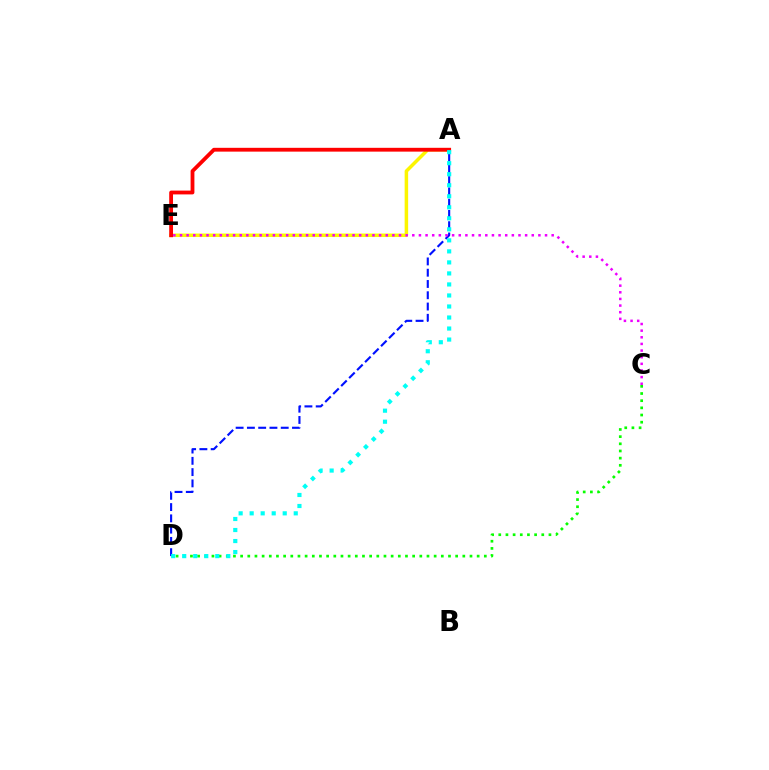{('A', 'E'): [{'color': '#fcf500', 'line_style': 'solid', 'thickness': 2.52}, {'color': '#ff0000', 'line_style': 'solid', 'thickness': 2.74}], ('A', 'D'): [{'color': '#0010ff', 'line_style': 'dashed', 'thickness': 1.53}, {'color': '#00fff6', 'line_style': 'dotted', 'thickness': 2.99}], ('C', 'E'): [{'color': '#ee00ff', 'line_style': 'dotted', 'thickness': 1.8}], ('C', 'D'): [{'color': '#08ff00', 'line_style': 'dotted', 'thickness': 1.95}]}